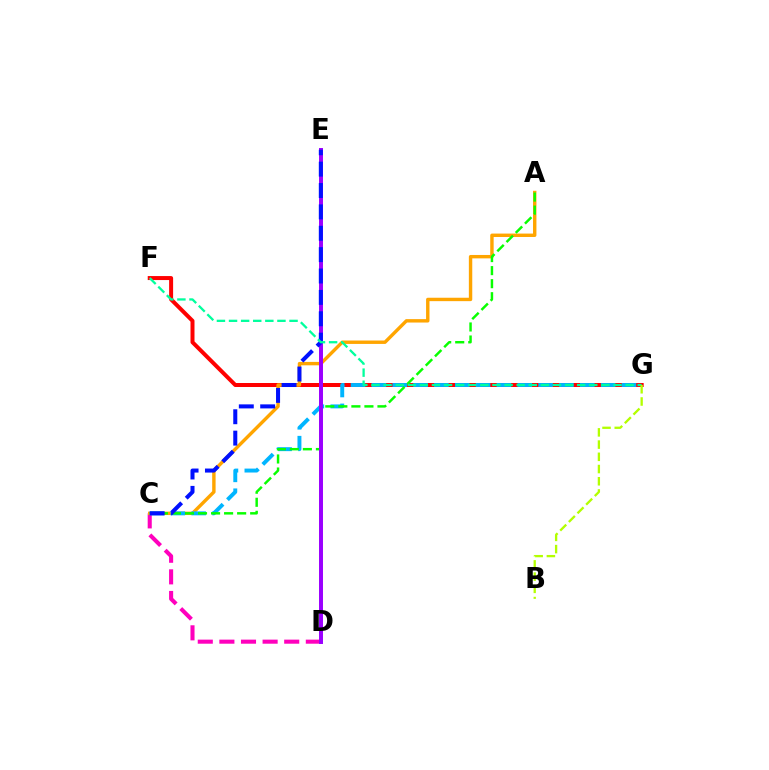{('F', 'G'): [{'color': '#ff0000', 'line_style': 'solid', 'thickness': 2.88}, {'color': '#00ff9d', 'line_style': 'dashed', 'thickness': 1.64}], ('C', 'D'): [{'color': '#ff00bd', 'line_style': 'dashed', 'thickness': 2.94}], ('A', 'C'): [{'color': '#ffa500', 'line_style': 'solid', 'thickness': 2.45}, {'color': '#08ff00', 'line_style': 'dashed', 'thickness': 1.77}], ('C', 'G'): [{'color': '#00b5ff', 'line_style': 'dashed', 'thickness': 2.83}], ('D', 'E'): [{'color': '#9b00ff', 'line_style': 'solid', 'thickness': 2.86}], ('C', 'E'): [{'color': '#0010ff', 'line_style': 'dashed', 'thickness': 2.9}], ('B', 'G'): [{'color': '#b3ff00', 'line_style': 'dashed', 'thickness': 1.66}]}